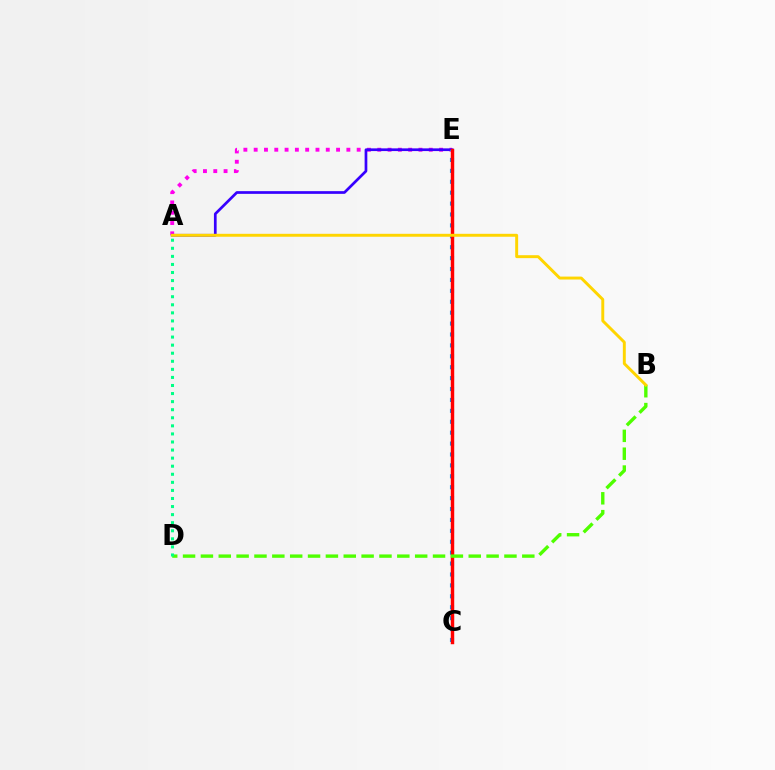{('A', 'E'): [{'color': '#ff00ed', 'line_style': 'dotted', 'thickness': 2.8}, {'color': '#3700ff', 'line_style': 'solid', 'thickness': 1.95}], ('C', 'E'): [{'color': '#009eff', 'line_style': 'dotted', 'thickness': 2.96}, {'color': '#ff0000', 'line_style': 'solid', 'thickness': 2.47}], ('B', 'D'): [{'color': '#4fff00', 'line_style': 'dashed', 'thickness': 2.43}], ('A', 'D'): [{'color': '#00ff86', 'line_style': 'dotted', 'thickness': 2.19}], ('A', 'B'): [{'color': '#ffd500', 'line_style': 'solid', 'thickness': 2.11}]}